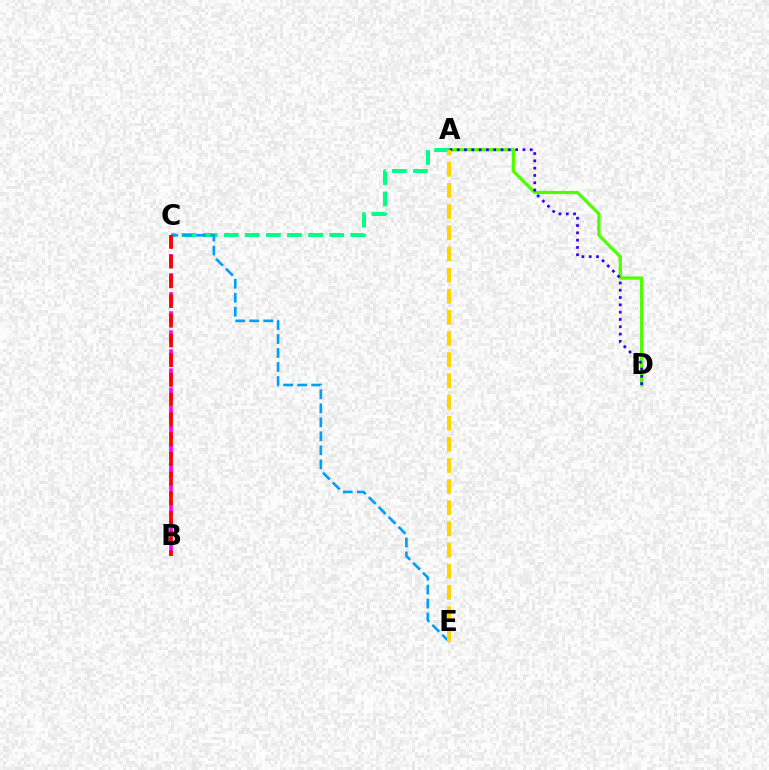{('B', 'C'): [{'color': '#ff00ed', 'line_style': 'dashed', 'thickness': 2.59}, {'color': '#ff0000', 'line_style': 'dashed', 'thickness': 2.68}], ('A', 'D'): [{'color': '#4fff00', 'line_style': 'solid', 'thickness': 2.35}, {'color': '#3700ff', 'line_style': 'dotted', 'thickness': 1.98}], ('A', 'C'): [{'color': '#00ff86', 'line_style': 'dashed', 'thickness': 2.87}], ('C', 'E'): [{'color': '#009eff', 'line_style': 'dashed', 'thickness': 1.9}], ('A', 'E'): [{'color': '#ffd500', 'line_style': 'dashed', 'thickness': 2.87}]}